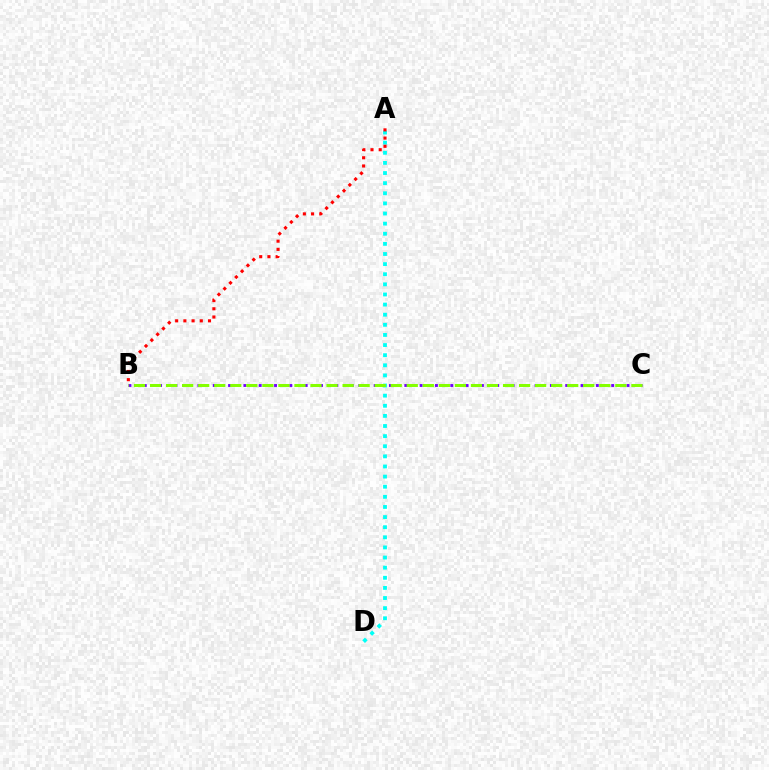{('A', 'D'): [{'color': '#00fff6', 'line_style': 'dotted', 'thickness': 2.75}], ('B', 'C'): [{'color': '#7200ff', 'line_style': 'dotted', 'thickness': 2.08}, {'color': '#84ff00', 'line_style': 'dashed', 'thickness': 2.18}], ('A', 'B'): [{'color': '#ff0000', 'line_style': 'dotted', 'thickness': 2.23}]}